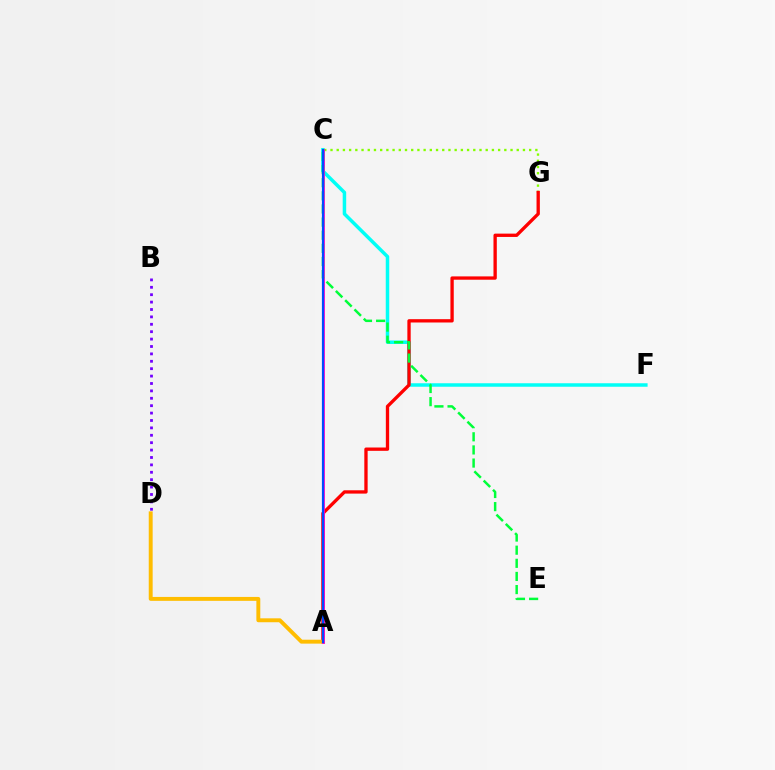{('C', 'F'): [{'color': '#00fff6', 'line_style': 'solid', 'thickness': 2.52}], ('C', 'G'): [{'color': '#84ff00', 'line_style': 'dotted', 'thickness': 1.69}], ('A', 'G'): [{'color': '#ff0000', 'line_style': 'solid', 'thickness': 2.39}], ('A', 'D'): [{'color': '#ffbd00', 'line_style': 'solid', 'thickness': 2.82}], ('B', 'D'): [{'color': '#7200ff', 'line_style': 'dotted', 'thickness': 2.01}], ('A', 'C'): [{'color': '#ff00cf', 'line_style': 'solid', 'thickness': 2.02}, {'color': '#004bff', 'line_style': 'solid', 'thickness': 1.58}], ('C', 'E'): [{'color': '#00ff39', 'line_style': 'dashed', 'thickness': 1.78}]}